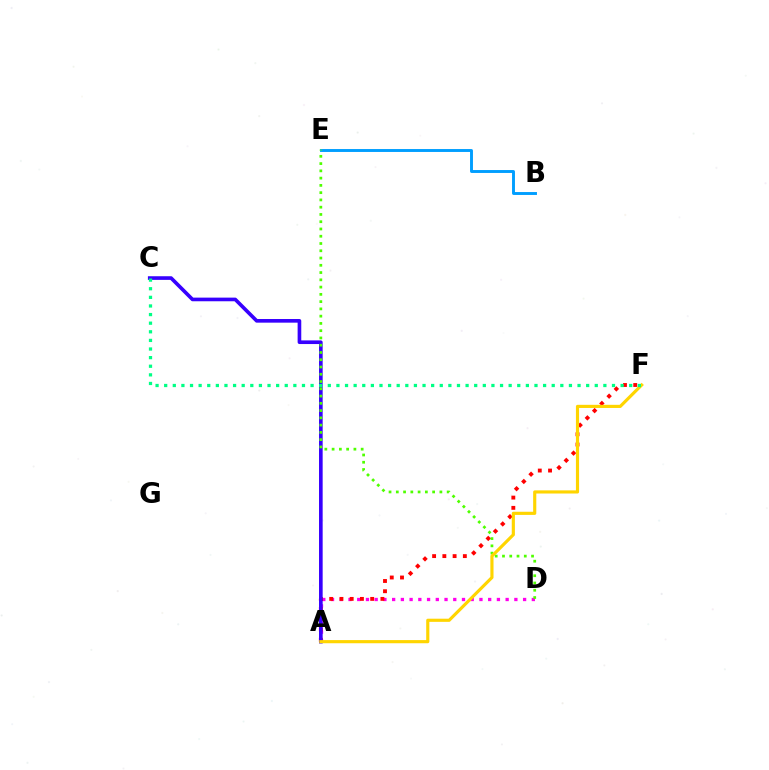{('A', 'D'): [{'color': '#ff00ed', 'line_style': 'dotted', 'thickness': 2.37}], ('A', 'F'): [{'color': '#ff0000', 'line_style': 'dotted', 'thickness': 2.78}, {'color': '#ffd500', 'line_style': 'solid', 'thickness': 2.27}], ('A', 'C'): [{'color': '#3700ff', 'line_style': 'solid', 'thickness': 2.63}], ('B', 'E'): [{'color': '#009eff', 'line_style': 'solid', 'thickness': 2.1}], ('D', 'E'): [{'color': '#4fff00', 'line_style': 'dotted', 'thickness': 1.97}], ('C', 'F'): [{'color': '#00ff86', 'line_style': 'dotted', 'thickness': 2.34}]}